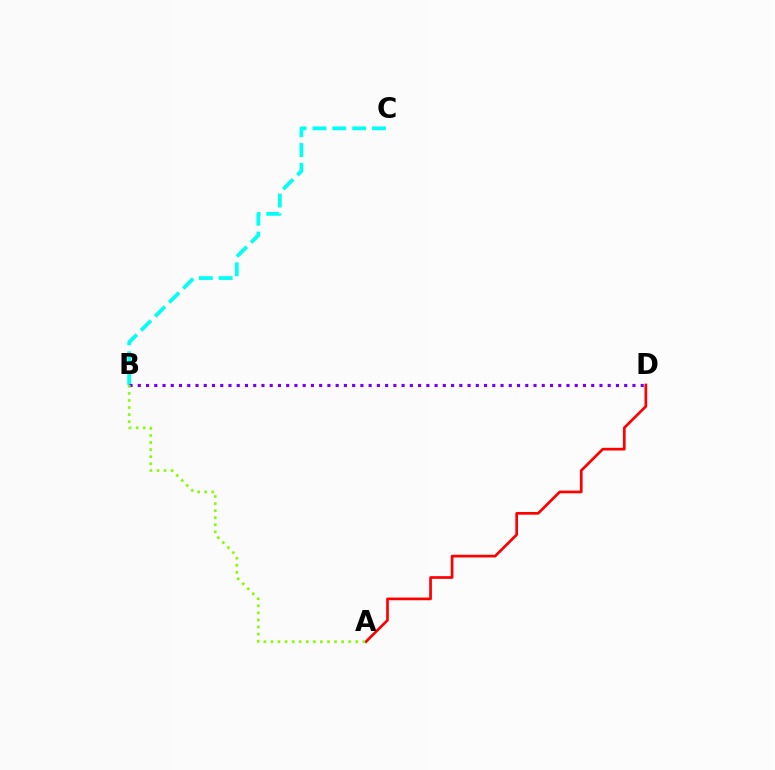{('B', 'C'): [{'color': '#00fff6', 'line_style': 'dashed', 'thickness': 2.7}], ('A', 'D'): [{'color': '#ff0000', 'line_style': 'solid', 'thickness': 1.94}], ('B', 'D'): [{'color': '#7200ff', 'line_style': 'dotted', 'thickness': 2.24}], ('A', 'B'): [{'color': '#84ff00', 'line_style': 'dotted', 'thickness': 1.92}]}